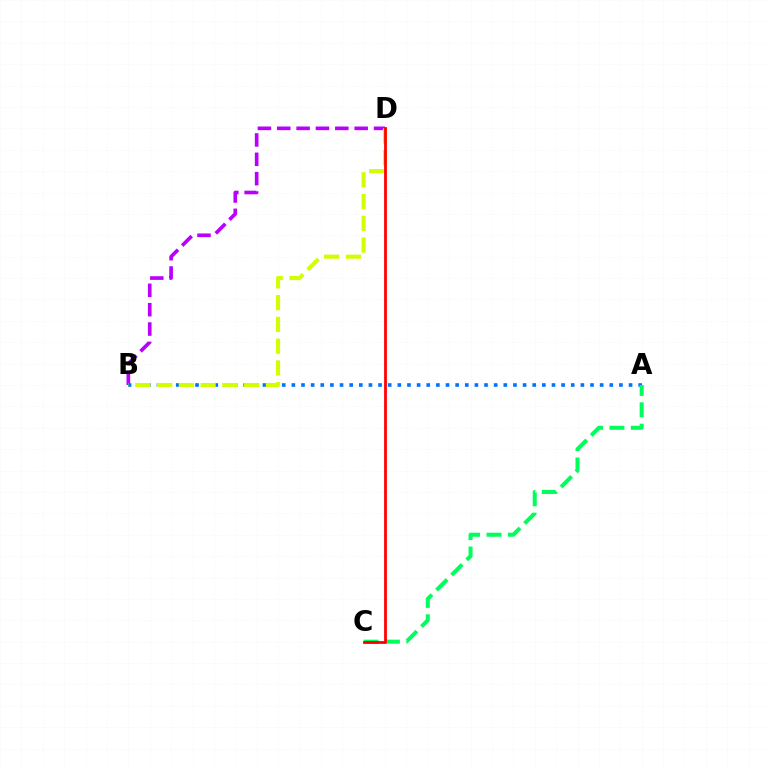{('B', 'D'): [{'color': '#b900ff', 'line_style': 'dashed', 'thickness': 2.63}, {'color': '#d1ff00', 'line_style': 'dashed', 'thickness': 2.96}], ('A', 'B'): [{'color': '#0074ff', 'line_style': 'dotted', 'thickness': 2.62}], ('A', 'C'): [{'color': '#00ff5c', 'line_style': 'dashed', 'thickness': 2.9}], ('C', 'D'): [{'color': '#ff0000', 'line_style': 'solid', 'thickness': 2.0}]}